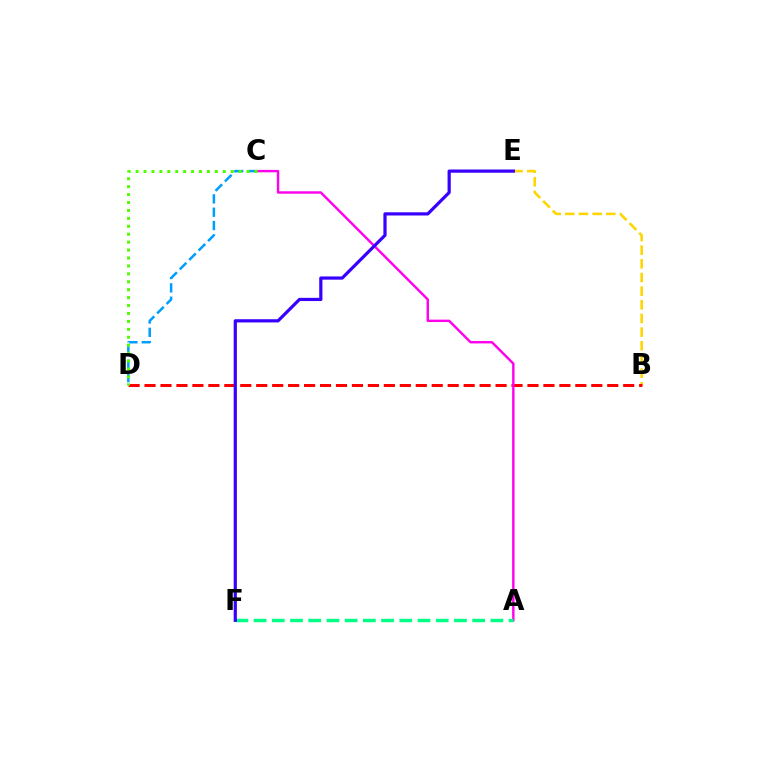{('B', 'E'): [{'color': '#ffd500', 'line_style': 'dashed', 'thickness': 1.86}], ('B', 'D'): [{'color': '#ff0000', 'line_style': 'dashed', 'thickness': 2.17}], ('C', 'D'): [{'color': '#009eff', 'line_style': 'dashed', 'thickness': 1.81}, {'color': '#4fff00', 'line_style': 'dotted', 'thickness': 2.15}], ('A', 'C'): [{'color': '#ff00ed', 'line_style': 'solid', 'thickness': 1.74}], ('A', 'F'): [{'color': '#00ff86', 'line_style': 'dashed', 'thickness': 2.47}], ('E', 'F'): [{'color': '#3700ff', 'line_style': 'solid', 'thickness': 2.31}]}